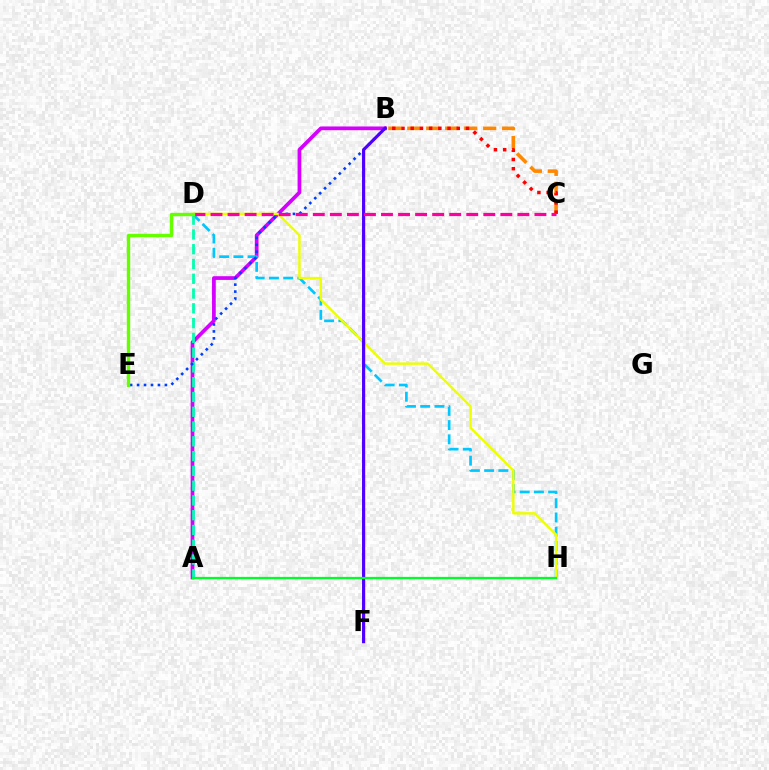{('A', 'B'): [{'color': '#d600ff', 'line_style': 'solid', 'thickness': 2.69}], ('B', 'C'): [{'color': '#ff8800', 'line_style': 'dashed', 'thickness': 2.58}, {'color': '#ff0000', 'line_style': 'dotted', 'thickness': 2.5}], ('D', 'H'): [{'color': '#00c7ff', 'line_style': 'dashed', 'thickness': 1.93}, {'color': '#eeff00', 'line_style': 'solid', 'thickness': 1.75}], ('A', 'D'): [{'color': '#00ffaf', 'line_style': 'dashed', 'thickness': 2.01}], ('B', 'E'): [{'color': '#003fff', 'line_style': 'dotted', 'thickness': 1.89}], ('B', 'F'): [{'color': '#4f00ff', 'line_style': 'solid', 'thickness': 2.29}], ('C', 'D'): [{'color': '#ff00a0', 'line_style': 'dashed', 'thickness': 2.32}], ('A', 'H'): [{'color': '#00ff27', 'line_style': 'solid', 'thickness': 1.63}], ('D', 'E'): [{'color': '#66ff00', 'line_style': 'solid', 'thickness': 2.44}]}